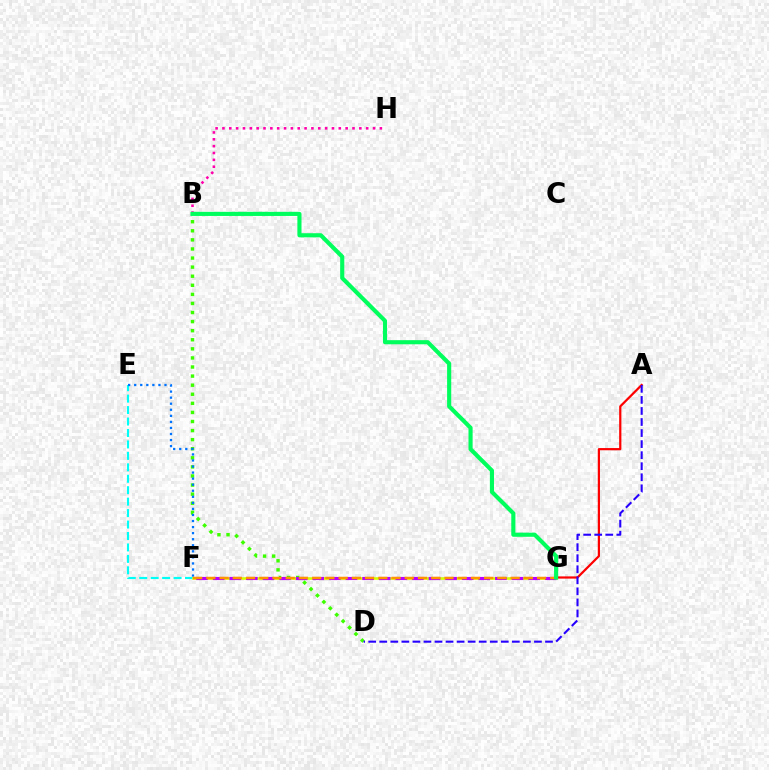{('A', 'G'): [{'color': '#ff0000', 'line_style': 'solid', 'thickness': 1.6}], ('B', 'D'): [{'color': '#3dff00', 'line_style': 'dotted', 'thickness': 2.47}], ('E', 'F'): [{'color': '#00fff6', 'line_style': 'dashed', 'thickness': 1.55}, {'color': '#0074ff', 'line_style': 'dotted', 'thickness': 1.65}], ('A', 'D'): [{'color': '#2500ff', 'line_style': 'dashed', 'thickness': 1.5}], ('B', 'H'): [{'color': '#ff00ac', 'line_style': 'dotted', 'thickness': 1.86}], ('F', 'G'): [{'color': '#d1ff00', 'line_style': 'solid', 'thickness': 1.89}, {'color': '#b900ff', 'line_style': 'dashed', 'thickness': 2.26}, {'color': '#ff9400', 'line_style': 'dashed', 'thickness': 1.8}], ('B', 'G'): [{'color': '#00ff5c', 'line_style': 'solid', 'thickness': 2.97}]}